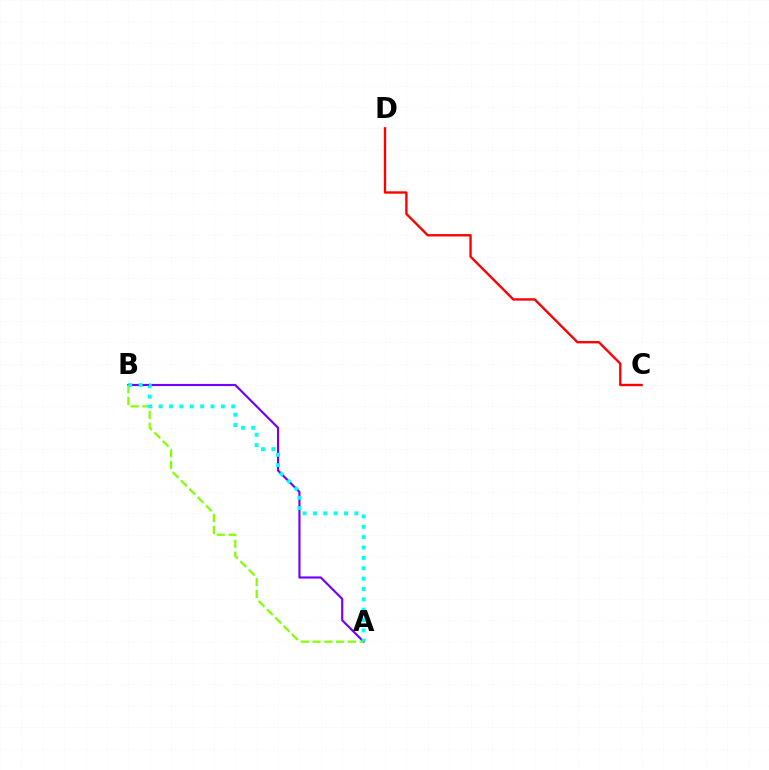{('A', 'B'): [{'color': '#7200ff', 'line_style': 'solid', 'thickness': 1.55}, {'color': '#84ff00', 'line_style': 'dashed', 'thickness': 1.6}, {'color': '#00fff6', 'line_style': 'dotted', 'thickness': 2.81}], ('C', 'D'): [{'color': '#ff0000', 'line_style': 'solid', 'thickness': 1.71}]}